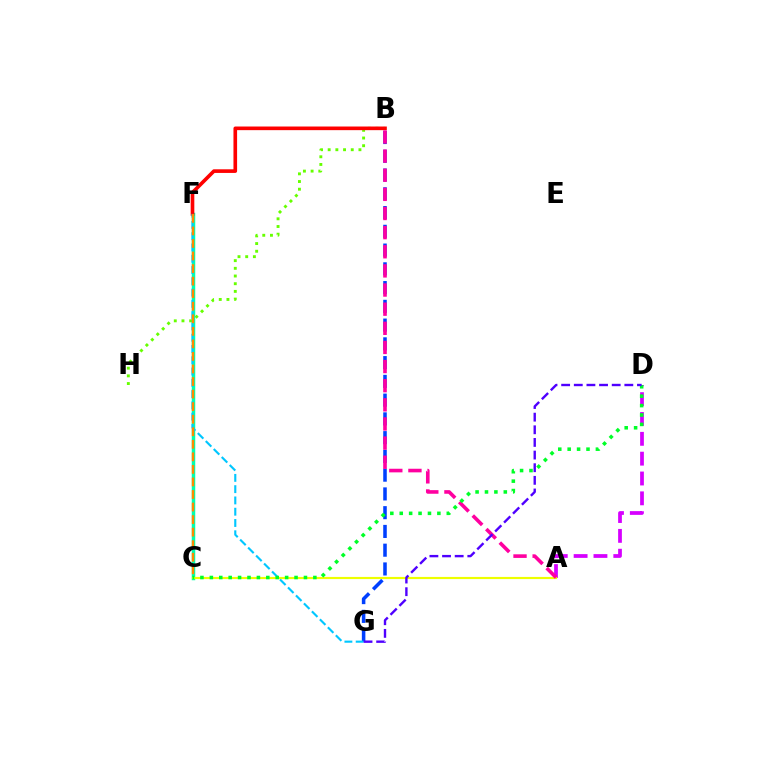{('A', 'D'): [{'color': '#d600ff', 'line_style': 'dashed', 'thickness': 2.7}], ('B', 'H'): [{'color': '#66ff00', 'line_style': 'dotted', 'thickness': 2.09}], ('C', 'F'): [{'color': '#00ffaf', 'line_style': 'solid', 'thickness': 2.51}, {'color': '#ff8800', 'line_style': 'dashed', 'thickness': 1.7}], ('B', 'G'): [{'color': '#003fff', 'line_style': 'dashed', 'thickness': 2.55}], ('A', 'C'): [{'color': '#eeff00', 'line_style': 'solid', 'thickness': 1.55}], ('B', 'F'): [{'color': '#ff0000', 'line_style': 'solid', 'thickness': 2.62}], ('A', 'B'): [{'color': '#ff00a0', 'line_style': 'dashed', 'thickness': 2.6}], ('F', 'G'): [{'color': '#00c7ff', 'line_style': 'dashed', 'thickness': 1.53}], ('C', 'D'): [{'color': '#00ff27', 'line_style': 'dotted', 'thickness': 2.56}], ('D', 'G'): [{'color': '#4f00ff', 'line_style': 'dashed', 'thickness': 1.72}]}